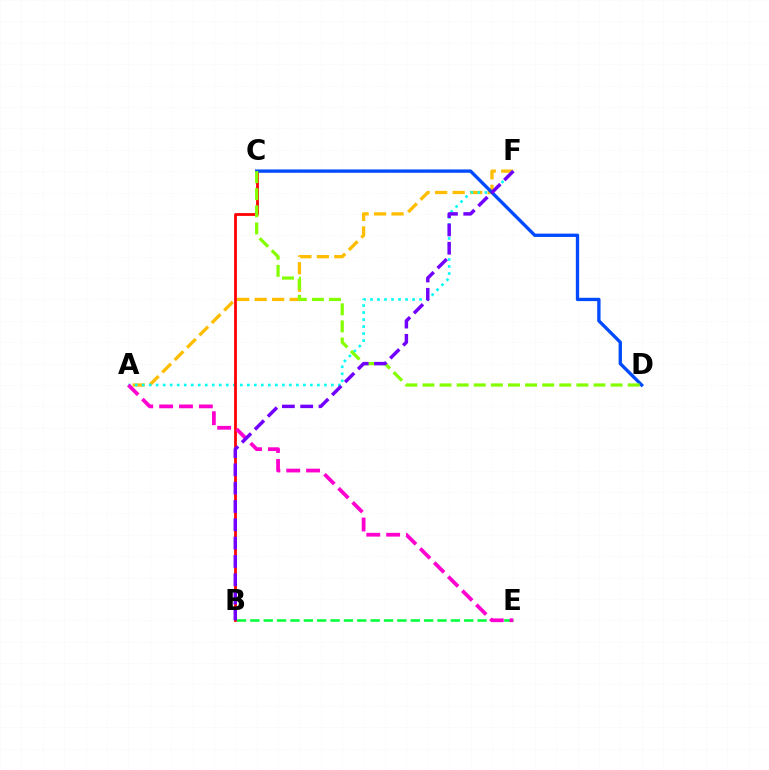{('A', 'F'): [{'color': '#ffbd00', 'line_style': 'dashed', 'thickness': 2.38}, {'color': '#00fff6', 'line_style': 'dotted', 'thickness': 1.9}], ('B', 'C'): [{'color': '#ff0000', 'line_style': 'solid', 'thickness': 2.0}], ('C', 'D'): [{'color': '#004bff', 'line_style': 'solid', 'thickness': 2.4}, {'color': '#84ff00', 'line_style': 'dashed', 'thickness': 2.32}], ('B', 'E'): [{'color': '#00ff39', 'line_style': 'dashed', 'thickness': 1.82}], ('A', 'E'): [{'color': '#ff00cf', 'line_style': 'dashed', 'thickness': 2.7}], ('B', 'F'): [{'color': '#7200ff', 'line_style': 'dashed', 'thickness': 2.49}]}